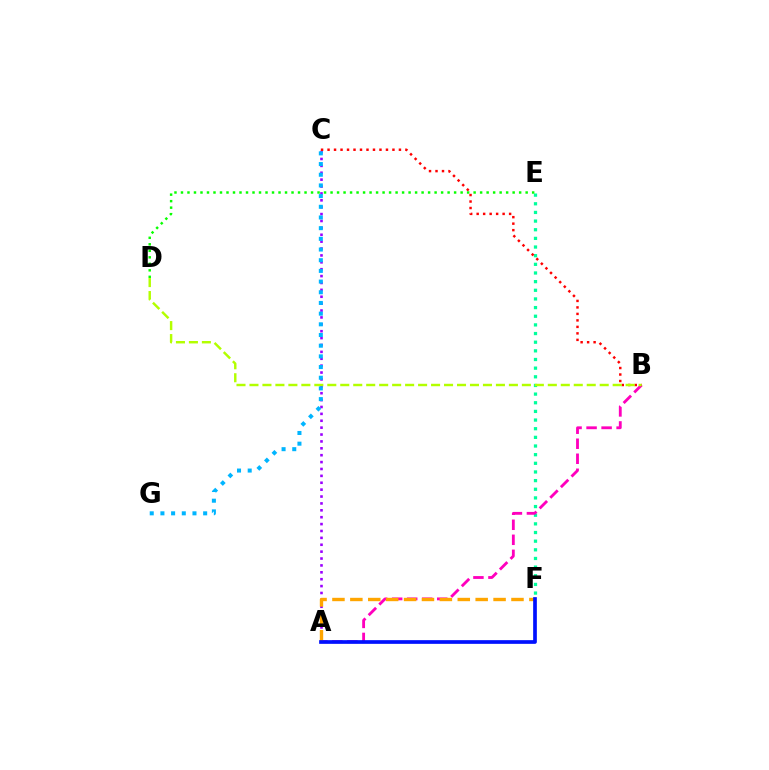{('A', 'C'): [{'color': '#9b00ff', 'line_style': 'dotted', 'thickness': 1.87}], ('E', 'F'): [{'color': '#00ff9d', 'line_style': 'dotted', 'thickness': 2.35}], ('A', 'B'): [{'color': '#ff00bd', 'line_style': 'dashed', 'thickness': 2.04}], ('A', 'F'): [{'color': '#ffa500', 'line_style': 'dashed', 'thickness': 2.43}, {'color': '#0010ff', 'line_style': 'solid', 'thickness': 2.66}], ('B', 'C'): [{'color': '#ff0000', 'line_style': 'dotted', 'thickness': 1.76}], ('D', 'E'): [{'color': '#08ff00', 'line_style': 'dotted', 'thickness': 1.77}], ('B', 'D'): [{'color': '#b3ff00', 'line_style': 'dashed', 'thickness': 1.76}], ('C', 'G'): [{'color': '#00b5ff', 'line_style': 'dotted', 'thickness': 2.9}]}